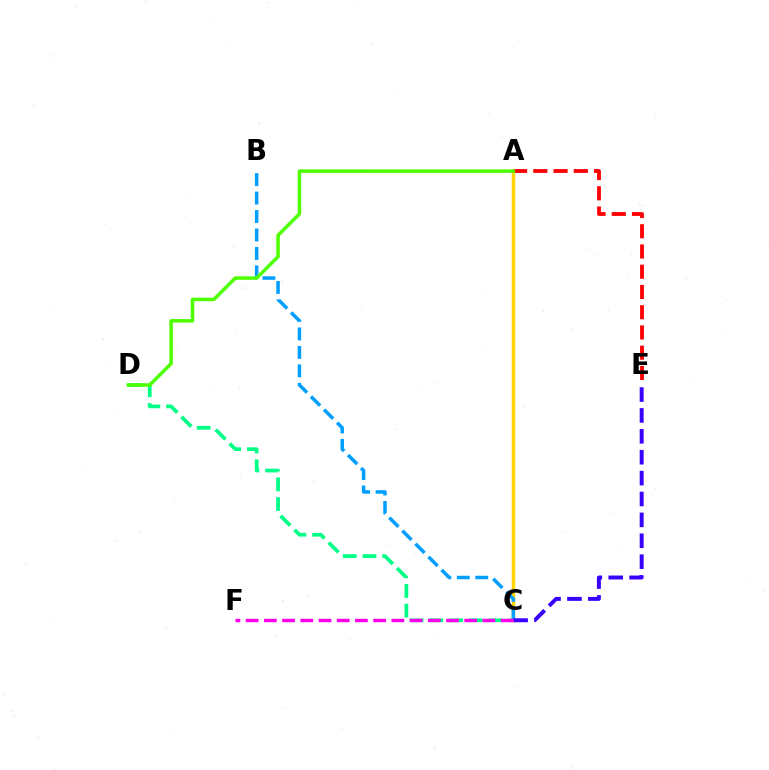{('C', 'D'): [{'color': '#00ff86', 'line_style': 'dashed', 'thickness': 2.68}], ('A', 'C'): [{'color': '#ffd500', 'line_style': 'solid', 'thickness': 2.48}], ('B', 'C'): [{'color': '#009eff', 'line_style': 'dashed', 'thickness': 2.51}], ('C', 'E'): [{'color': '#3700ff', 'line_style': 'dashed', 'thickness': 2.84}], ('A', 'E'): [{'color': '#ff0000', 'line_style': 'dashed', 'thickness': 2.75}], ('A', 'D'): [{'color': '#4fff00', 'line_style': 'solid', 'thickness': 2.53}], ('C', 'F'): [{'color': '#ff00ed', 'line_style': 'dashed', 'thickness': 2.47}]}